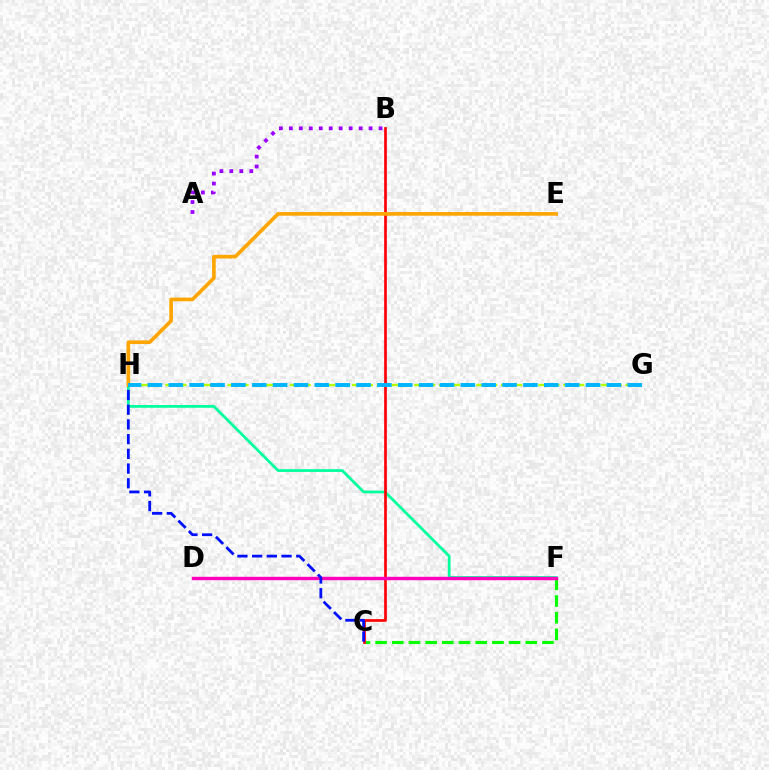{('F', 'H'): [{'color': '#00ff9d', 'line_style': 'solid', 'thickness': 1.98}], ('G', 'H'): [{'color': '#b3ff00', 'line_style': 'dashed', 'thickness': 1.69}, {'color': '#00b5ff', 'line_style': 'dashed', 'thickness': 2.83}], ('A', 'B'): [{'color': '#9b00ff', 'line_style': 'dotted', 'thickness': 2.71}], ('C', 'F'): [{'color': '#08ff00', 'line_style': 'dashed', 'thickness': 2.27}], ('B', 'C'): [{'color': '#ff0000', 'line_style': 'solid', 'thickness': 1.94}], ('D', 'F'): [{'color': '#ff00bd', 'line_style': 'solid', 'thickness': 2.45}], ('C', 'H'): [{'color': '#0010ff', 'line_style': 'dashed', 'thickness': 2.0}], ('E', 'H'): [{'color': '#ffa500', 'line_style': 'solid', 'thickness': 2.63}]}